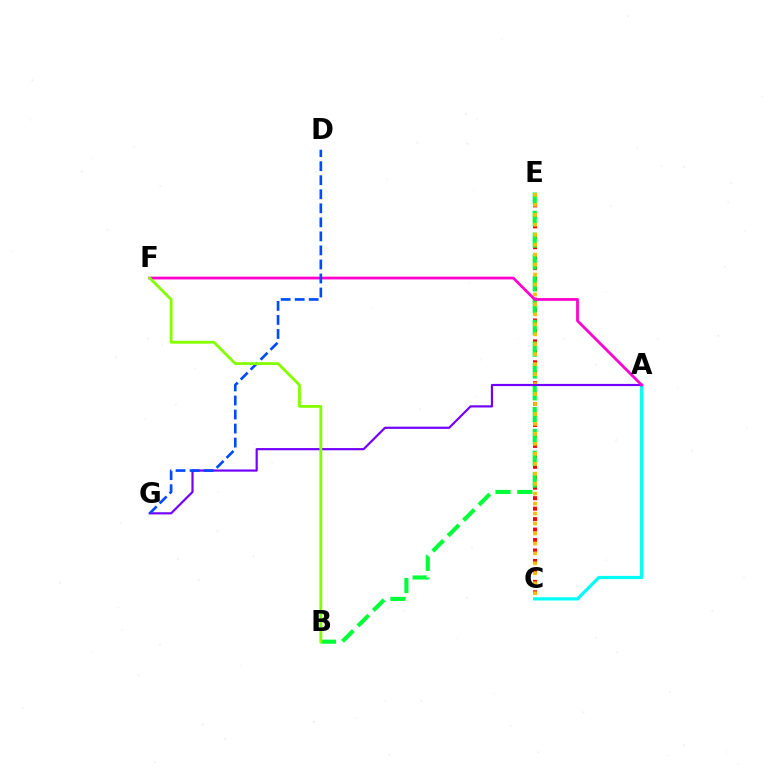{('C', 'E'): [{'color': '#ff0000', 'line_style': 'dotted', 'thickness': 2.84}, {'color': '#ffbd00', 'line_style': 'dotted', 'thickness': 2.71}], ('A', 'C'): [{'color': '#00fff6', 'line_style': 'solid', 'thickness': 2.33}], ('B', 'E'): [{'color': '#00ff39', 'line_style': 'dashed', 'thickness': 2.96}], ('A', 'G'): [{'color': '#7200ff', 'line_style': 'solid', 'thickness': 1.57}], ('A', 'F'): [{'color': '#ff00cf', 'line_style': 'solid', 'thickness': 1.99}], ('D', 'G'): [{'color': '#004bff', 'line_style': 'dashed', 'thickness': 1.91}], ('B', 'F'): [{'color': '#84ff00', 'line_style': 'solid', 'thickness': 2.04}]}